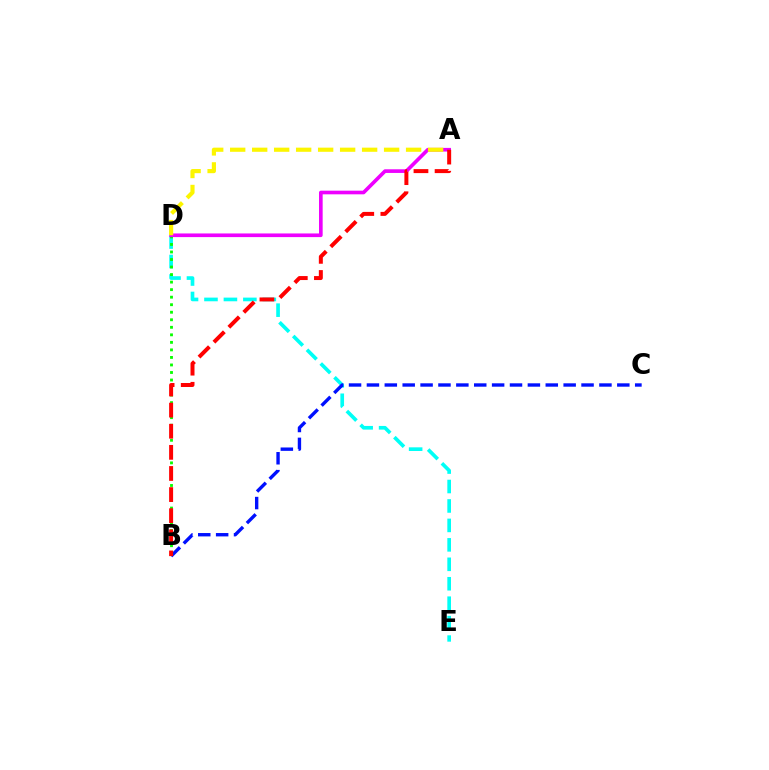{('D', 'E'): [{'color': '#00fff6', 'line_style': 'dashed', 'thickness': 2.64}], ('B', 'C'): [{'color': '#0010ff', 'line_style': 'dashed', 'thickness': 2.43}], ('B', 'D'): [{'color': '#08ff00', 'line_style': 'dotted', 'thickness': 2.05}], ('A', 'D'): [{'color': '#ee00ff', 'line_style': 'solid', 'thickness': 2.63}, {'color': '#fcf500', 'line_style': 'dashed', 'thickness': 2.99}], ('A', 'B'): [{'color': '#ff0000', 'line_style': 'dashed', 'thickness': 2.87}]}